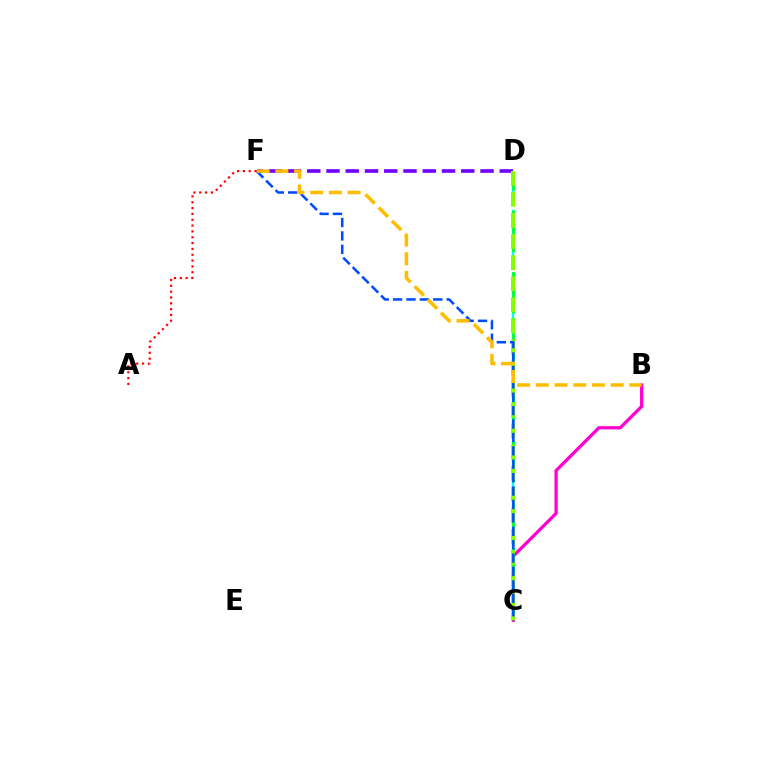{('B', 'C'): [{'color': '#ff00cf', 'line_style': 'solid', 'thickness': 2.34}], ('D', 'F'): [{'color': '#7200ff', 'line_style': 'dashed', 'thickness': 2.62}], ('C', 'D'): [{'color': '#00fff6', 'line_style': 'dashed', 'thickness': 1.75}, {'color': '#00ff39', 'line_style': 'dashed', 'thickness': 2.09}, {'color': '#84ff00', 'line_style': 'dashed', 'thickness': 2.86}], ('C', 'F'): [{'color': '#004bff', 'line_style': 'dashed', 'thickness': 1.82}], ('B', 'F'): [{'color': '#ffbd00', 'line_style': 'dashed', 'thickness': 2.54}], ('A', 'F'): [{'color': '#ff0000', 'line_style': 'dotted', 'thickness': 1.58}]}